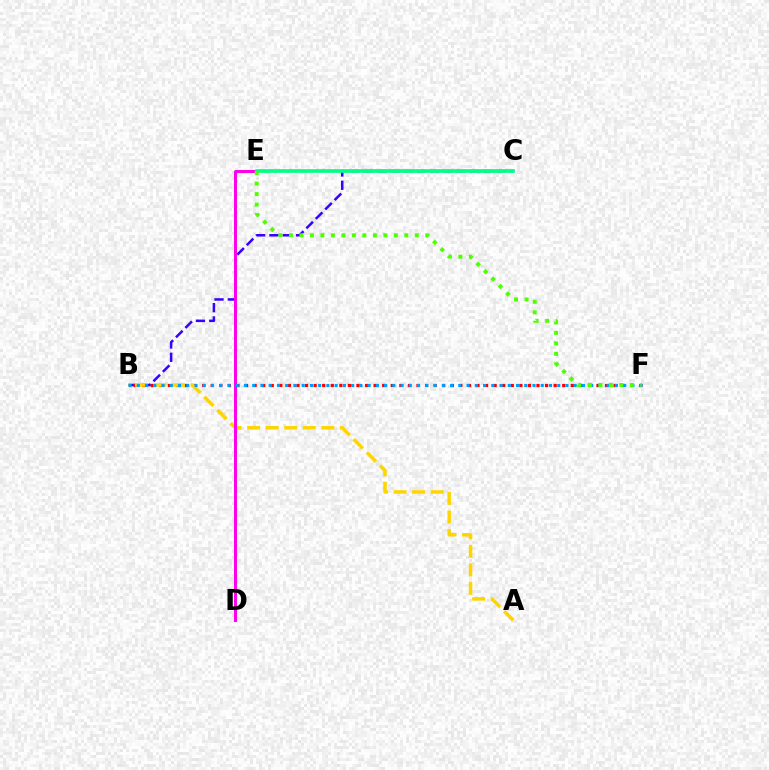{('B', 'C'): [{'color': '#3700ff', 'line_style': 'dashed', 'thickness': 1.81}], ('B', 'F'): [{'color': '#ff0000', 'line_style': 'dotted', 'thickness': 2.33}, {'color': '#009eff', 'line_style': 'dotted', 'thickness': 2.24}], ('A', 'B'): [{'color': '#ffd500', 'line_style': 'dashed', 'thickness': 2.52}], ('D', 'E'): [{'color': '#ff00ed', 'line_style': 'solid', 'thickness': 2.15}], ('C', 'E'): [{'color': '#00ff86', 'line_style': 'solid', 'thickness': 2.65}], ('E', 'F'): [{'color': '#4fff00', 'line_style': 'dotted', 'thickness': 2.85}]}